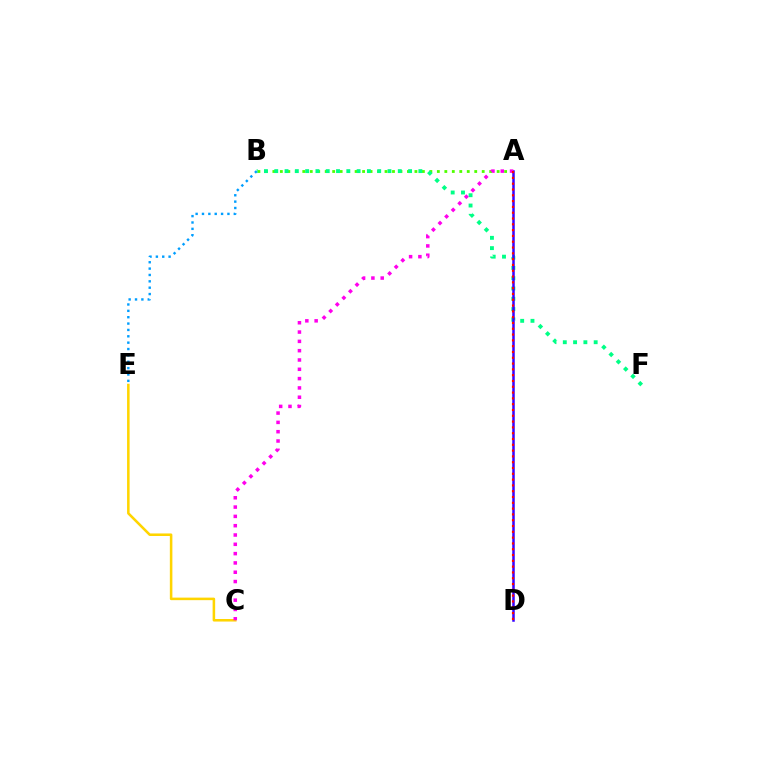{('A', 'B'): [{'color': '#4fff00', 'line_style': 'dotted', 'thickness': 2.03}], ('B', 'F'): [{'color': '#00ff86', 'line_style': 'dotted', 'thickness': 2.8}], ('B', 'E'): [{'color': '#009eff', 'line_style': 'dotted', 'thickness': 1.73}], ('C', 'E'): [{'color': '#ffd500', 'line_style': 'solid', 'thickness': 1.83}], ('A', 'D'): [{'color': '#3700ff', 'line_style': 'solid', 'thickness': 1.8}, {'color': '#ff0000', 'line_style': 'dotted', 'thickness': 1.58}], ('A', 'C'): [{'color': '#ff00ed', 'line_style': 'dotted', 'thickness': 2.53}]}